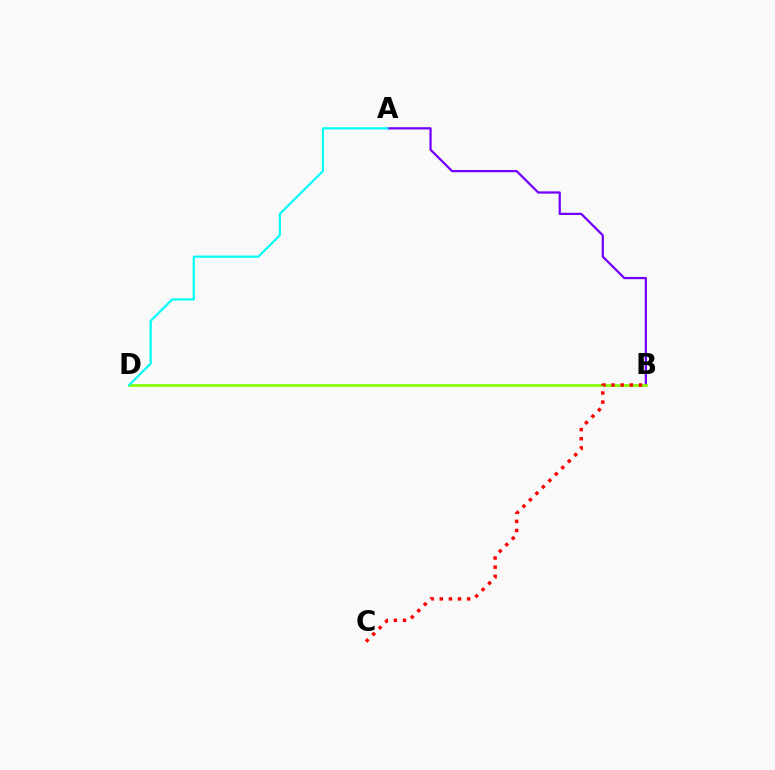{('A', 'B'): [{'color': '#7200ff', 'line_style': 'solid', 'thickness': 1.62}], ('B', 'D'): [{'color': '#84ff00', 'line_style': 'solid', 'thickness': 1.94}], ('A', 'D'): [{'color': '#00fff6', 'line_style': 'solid', 'thickness': 1.57}], ('B', 'C'): [{'color': '#ff0000', 'line_style': 'dotted', 'thickness': 2.48}]}